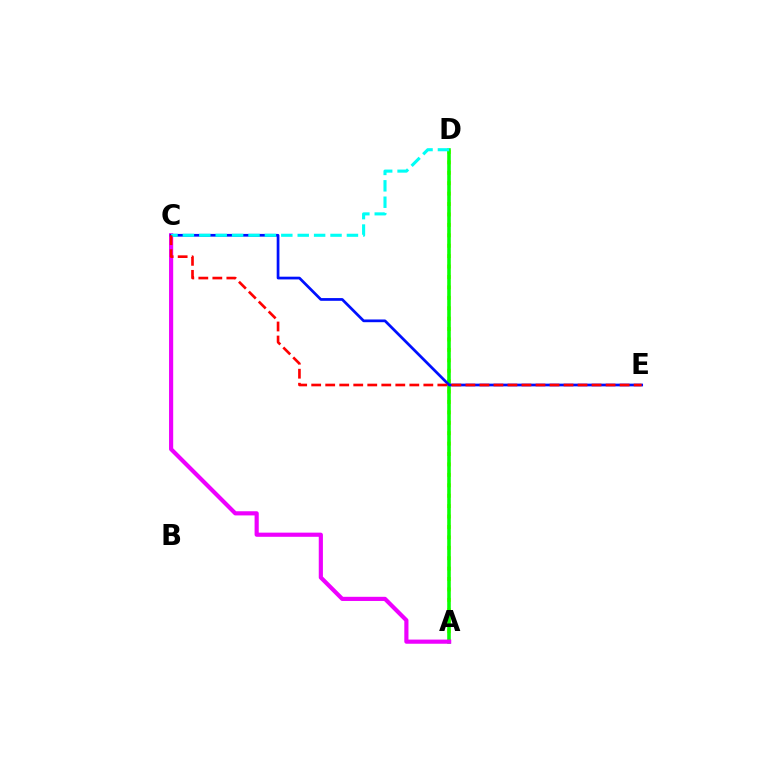{('A', 'D'): [{'color': '#fcf500', 'line_style': 'dotted', 'thickness': 2.83}, {'color': '#08ff00', 'line_style': 'solid', 'thickness': 2.57}], ('A', 'C'): [{'color': '#ee00ff', 'line_style': 'solid', 'thickness': 2.99}], ('C', 'E'): [{'color': '#0010ff', 'line_style': 'solid', 'thickness': 1.97}, {'color': '#ff0000', 'line_style': 'dashed', 'thickness': 1.9}], ('C', 'D'): [{'color': '#00fff6', 'line_style': 'dashed', 'thickness': 2.23}]}